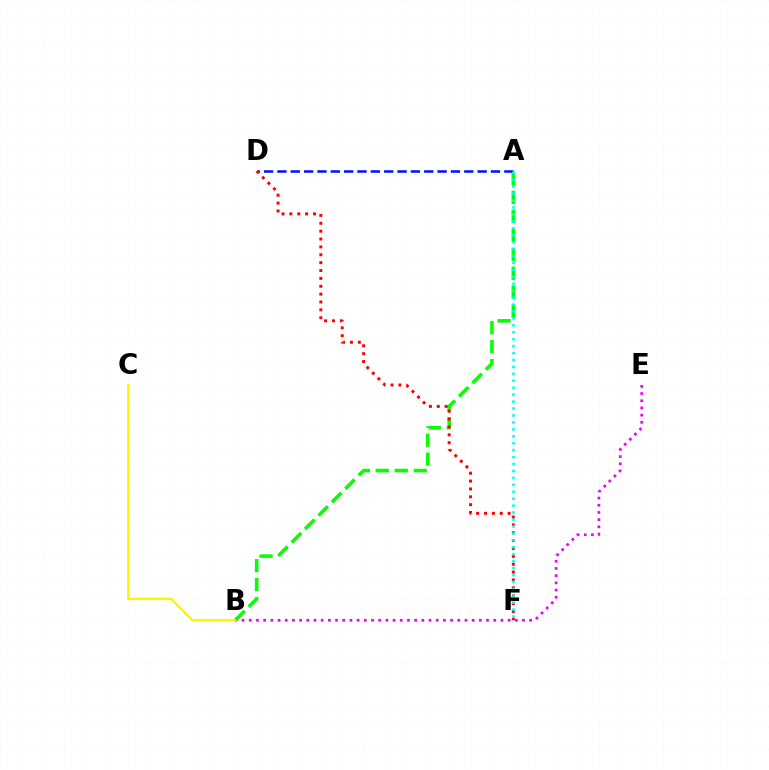{('A', 'B'): [{'color': '#08ff00', 'line_style': 'dashed', 'thickness': 2.58}], ('B', 'E'): [{'color': '#ee00ff', 'line_style': 'dotted', 'thickness': 1.95}], ('A', 'D'): [{'color': '#0010ff', 'line_style': 'dashed', 'thickness': 1.81}], ('D', 'F'): [{'color': '#ff0000', 'line_style': 'dotted', 'thickness': 2.14}], ('A', 'F'): [{'color': '#00fff6', 'line_style': 'dotted', 'thickness': 1.88}], ('B', 'C'): [{'color': '#fcf500', 'line_style': 'solid', 'thickness': 1.71}]}